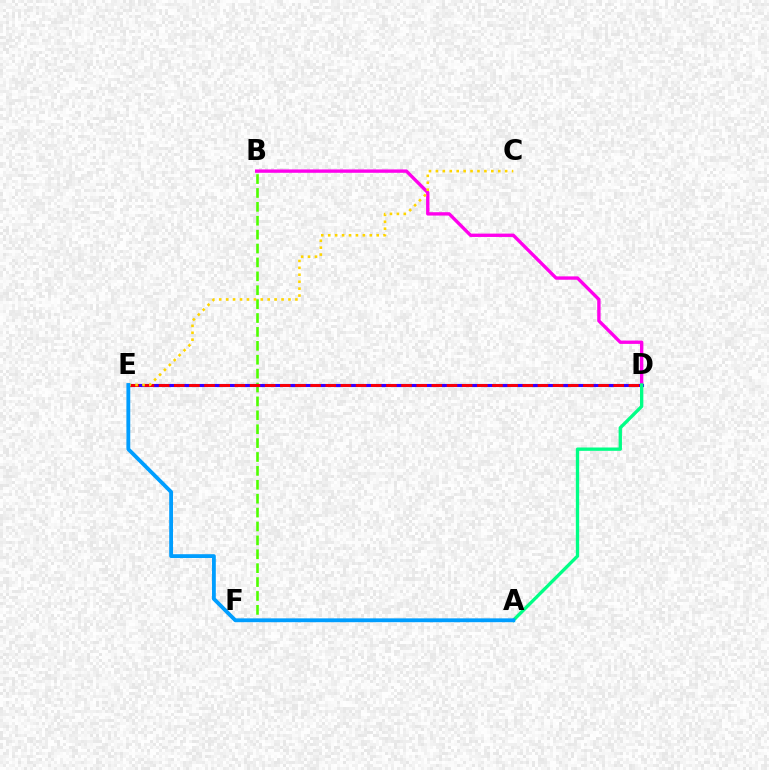{('B', 'F'): [{'color': '#4fff00', 'line_style': 'dashed', 'thickness': 1.89}], ('B', 'D'): [{'color': '#ff00ed', 'line_style': 'solid', 'thickness': 2.42}], ('D', 'E'): [{'color': '#3700ff', 'line_style': 'solid', 'thickness': 2.23}, {'color': '#ff0000', 'line_style': 'dashed', 'thickness': 2.06}], ('A', 'D'): [{'color': '#00ff86', 'line_style': 'solid', 'thickness': 2.4}], ('C', 'E'): [{'color': '#ffd500', 'line_style': 'dotted', 'thickness': 1.88}], ('A', 'E'): [{'color': '#009eff', 'line_style': 'solid', 'thickness': 2.76}]}